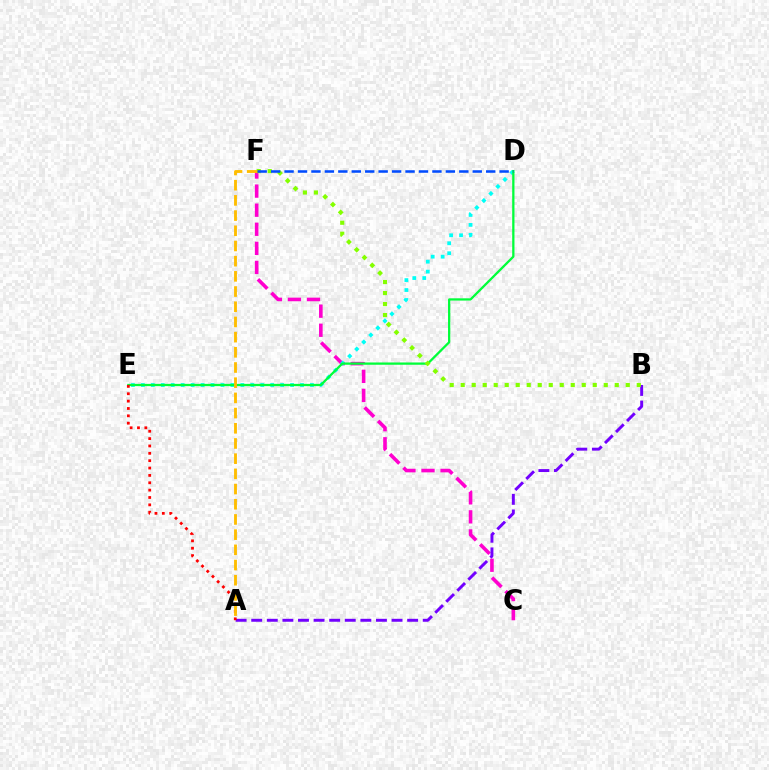{('C', 'F'): [{'color': '#ff00cf', 'line_style': 'dashed', 'thickness': 2.59}], ('A', 'B'): [{'color': '#7200ff', 'line_style': 'dashed', 'thickness': 2.12}], ('D', 'E'): [{'color': '#00fff6', 'line_style': 'dotted', 'thickness': 2.7}, {'color': '#00ff39', 'line_style': 'solid', 'thickness': 1.64}], ('A', 'E'): [{'color': '#ff0000', 'line_style': 'dotted', 'thickness': 2.0}], ('B', 'F'): [{'color': '#84ff00', 'line_style': 'dotted', 'thickness': 2.99}], ('A', 'F'): [{'color': '#ffbd00', 'line_style': 'dashed', 'thickness': 2.06}], ('D', 'F'): [{'color': '#004bff', 'line_style': 'dashed', 'thickness': 1.83}]}